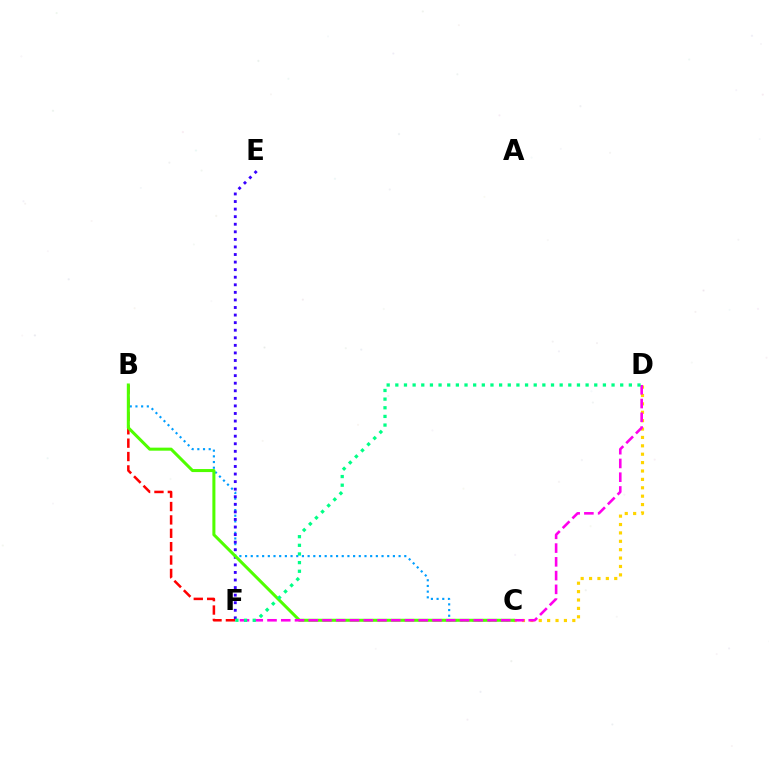{('B', 'C'): [{'color': '#009eff', 'line_style': 'dotted', 'thickness': 1.54}, {'color': '#4fff00', 'line_style': 'solid', 'thickness': 2.19}], ('E', 'F'): [{'color': '#3700ff', 'line_style': 'dotted', 'thickness': 2.06}], ('B', 'F'): [{'color': '#ff0000', 'line_style': 'dashed', 'thickness': 1.82}], ('C', 'D'): [{'color': '#ffd500', 'line_style': 'dotted', 'thickness': 2.28}], ('D', 'F'): [{'color': '#ff00ed', 'line_style': 'dashed', 'thickness': 1.87}, {'color': '#00ff86', 'line_style': 'dotted', 'thickness': 2.35}]}